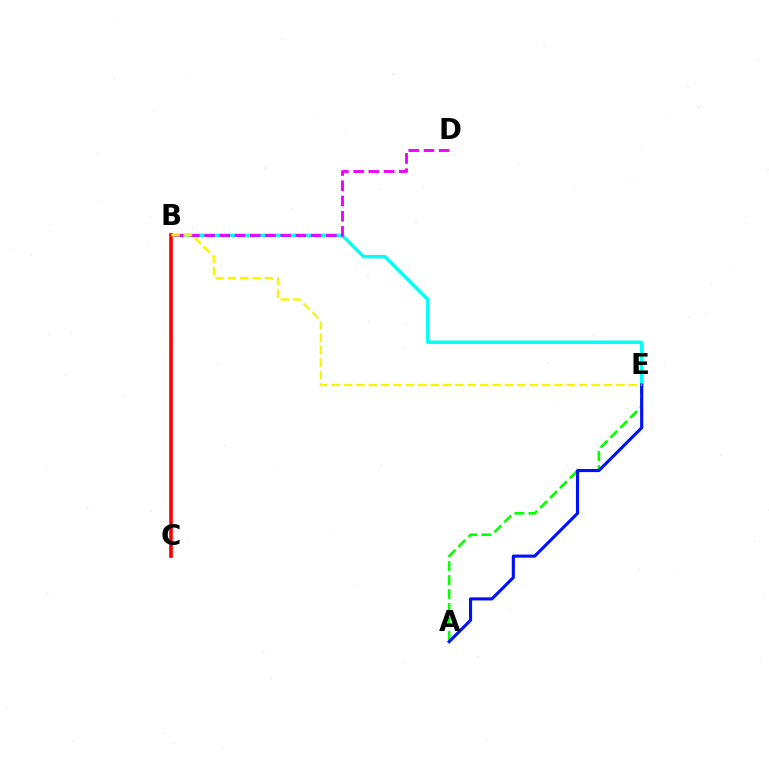{('B', 'E'): [{'color': '#00fff6', 'line_style': 'solid', 'thickness': 2.47}, {'color': '#fcf500', 'line_style': 'dashed', 'thickness': 1.68}], ('B', 'C'): [{'color': '#ff0000', 'line_style': 'solid', 'thickness': 2.62}], ('A', 'E'): [{'color': '#08ff00', 'line_style': 'dashed', 'thickness': 1.9}, {'color': '#0010ff', 'line_style': 'solid', 'thickness': 2.23}], ('B', 'D'): [{'color': '#ee00ff', 'line_style': 'dashed', 'thickness': 2.07}]}